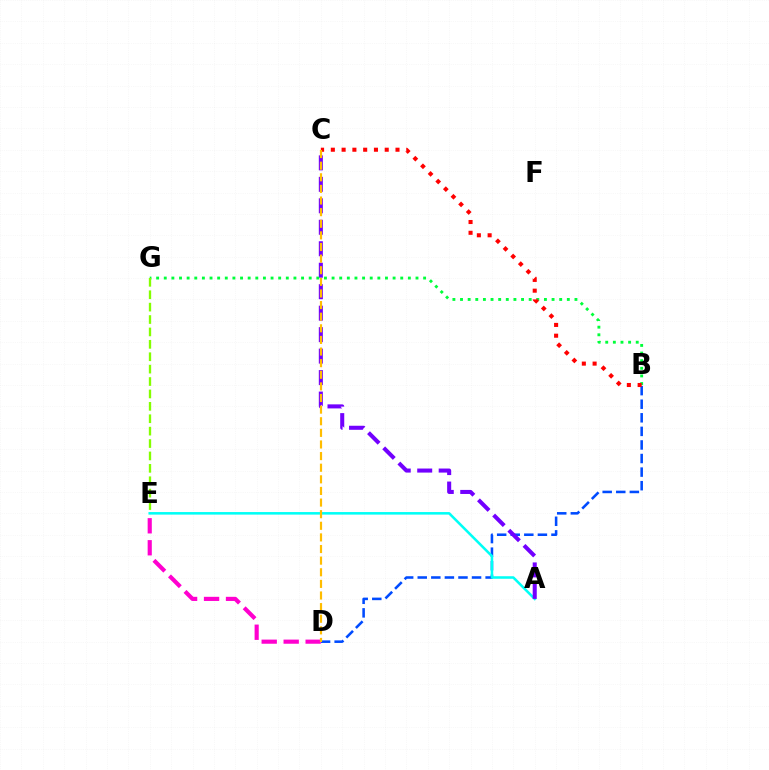{('B', 'D'): [{'color': '#004bff', 'line_style': 'dashed', 'thickness': 1.84}], ('D', 'E'): [{'color': '#ff00cf', 'line_style': 'dashed', 'thickness': 2.99}], ('A', 'E'): [{'color': '#00fff6', 'line_style': 'solid', 'thickness': 1.84}], ('A', 'C'): [{'color': '#7200ff', 'line_style': 'dashed', 'thickness': 2.92}], ('B', 'G'): [{'color': '#00ff39', 'line_style': 'dotted', 'thickness': 2.07}], ('B', 'C'): [{'color': '#ff0000', 'line_style': 'dotted', 'thickness': 2.93}], ('E', 'G'): [{'color': '#84ff00', 'line_style': 'dashed', 'thickness': 1.68}], ('C', 'D'): [{'color': '#ffbd00', 'line_style': 'dashed', 'thickness': 1.58}]}